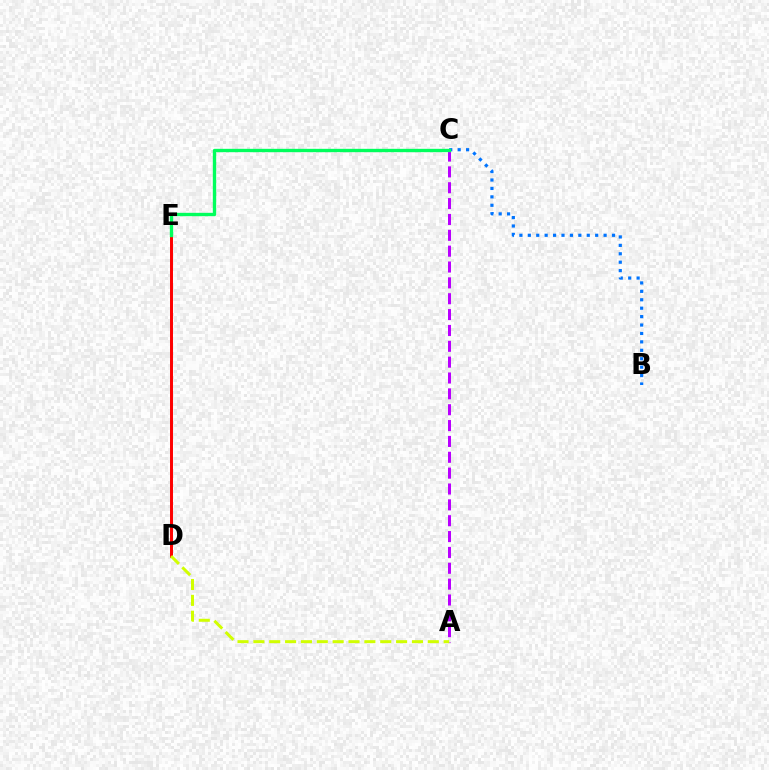{('D', 'E'): [{'color': '#ff0000', 'line_style': 'solid', 'thickness': 2.14}], ('B', 'C'): [{'color': '#0074ff', 'line_style': 'dotted', 'thickness': 2.29}], ('A', 'C'): [{'color': '#b900ff', 'line_style': 'dashed', 'thickness': 2.15}], ('C', 'E'): [{'color': '#00ff5c', 'line_style': 'solid', 'thickness': 2.41}], ('A', 'D'): [{'color': '#d1ff00', 'line_style': 'dashed', 'thickness': 2.15}]}